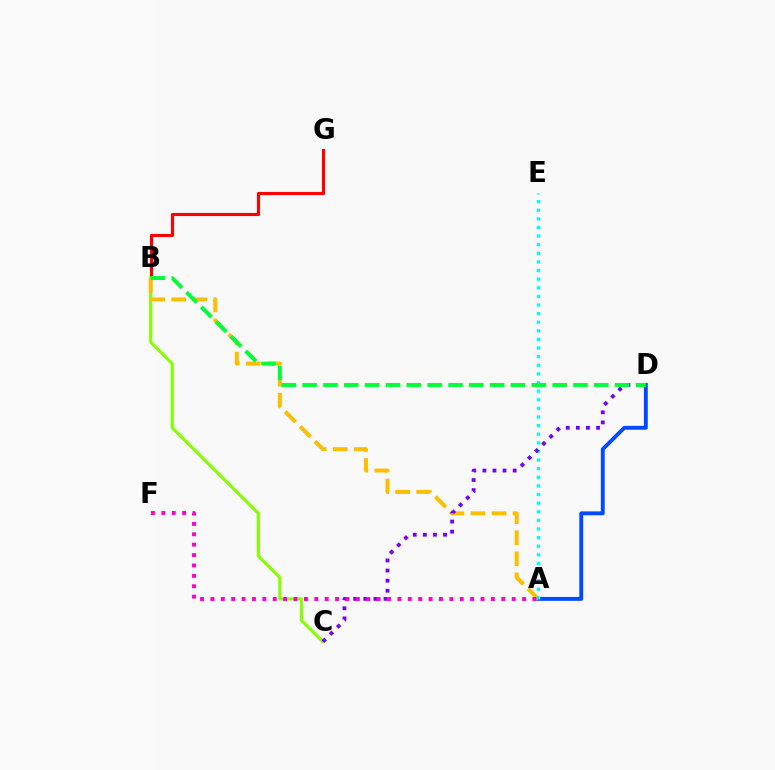{('B', 'G'): [{'color': '#ff0000', 'line_style': 'solid', 'thickness': 2.26}], ('A', 'D'): [{'color': '#004bff', 'line_style': 'solid', 'thickness': 2.8}], ('B', 'C'): [{'color': '#84ff00', 'line_style': 'solid', 'thickness': 2.24}], ('A', 'B'): [{'color': '#ffbd00', 'line_style': 'dashed', 'thickness': 2.86}], ('A', 'E'): [{'color': '#00fff6', 'line_style': 'dotted', 'thickness': 2.34}], ('C', 'D'): [{'color': '#7200ff', 'line_style': 'dotted', 'thickness': 2.74}], ('B', 'D'): [{'color': '#00ff39', 'line_style': 'dashed', 'thickness': 2.83}], ('A', 'F'): [{'color': '#ff00cf', 'line_style': 'dotted', 'thickness': 2.82}]}